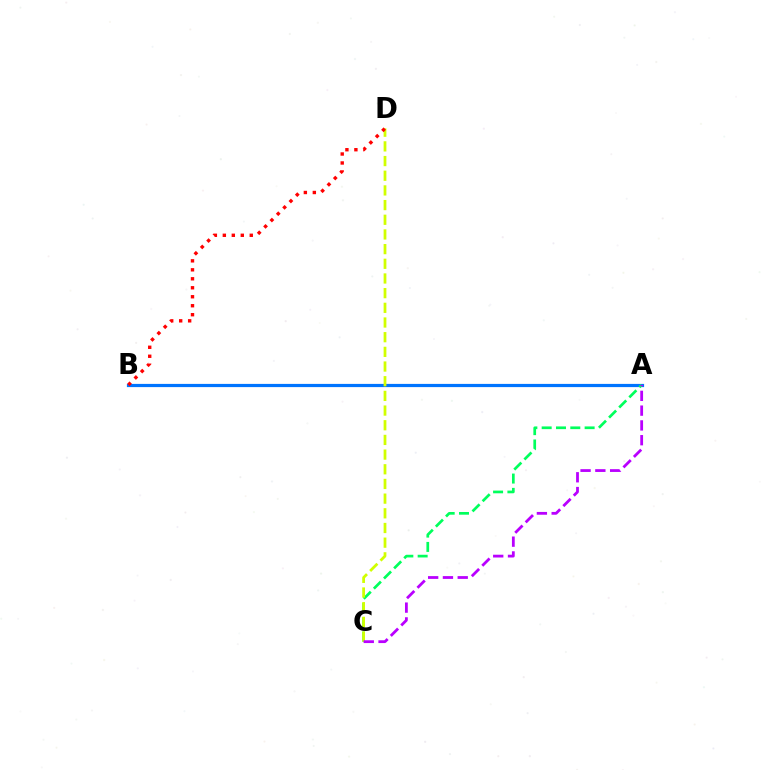{('A', 'B'): [{'color': '#0074ff', 'line_style': 'solid', 'thickness': 2.3}], ('A', 'C'): [{'color': '#00ff5c', 'line_style': 'dashed', 'thickness': 1.95}, {'color': '#b900ff', 'line_style': 'dashed', 'thickness': 2.01}], ('C', 'D'): [{'color': '#d1ff00', 'line_style': 'dashed', 'thickness': 1.99}], ('B', 'D'): [{'color': '#ff0000', 'line_style': 'dotted', 'thickness': 2.44}]}